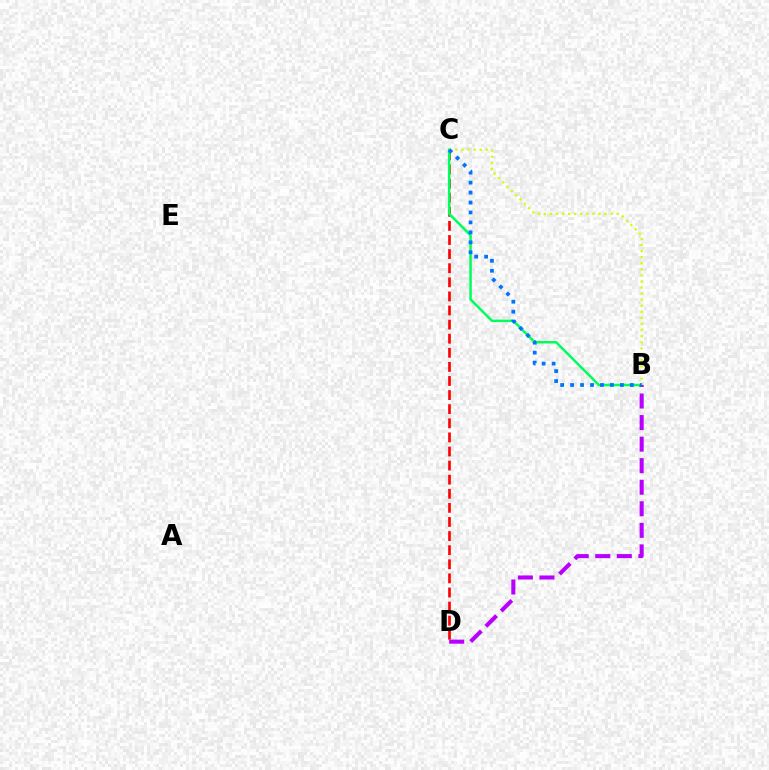{('C', 'D'): [{'color': '#ff0000', 'line_style': 'dashed', 'thickness': 1.92}], ('B', 'C'): [{'color': '#00ff5c', 'line_style': 'solid', 'thickness': 1.81}, {'color': '#d1ff00', 'line_style': 'dotted', 'thickness': 1.65}, {'color': '#0074ff', 'line_style': 'dotted', 'thickness': 2.71}], ('B', 'D'): [{'color': '#b900ff', 'line_style': 'dashed', 'thickness': 2.93}]}